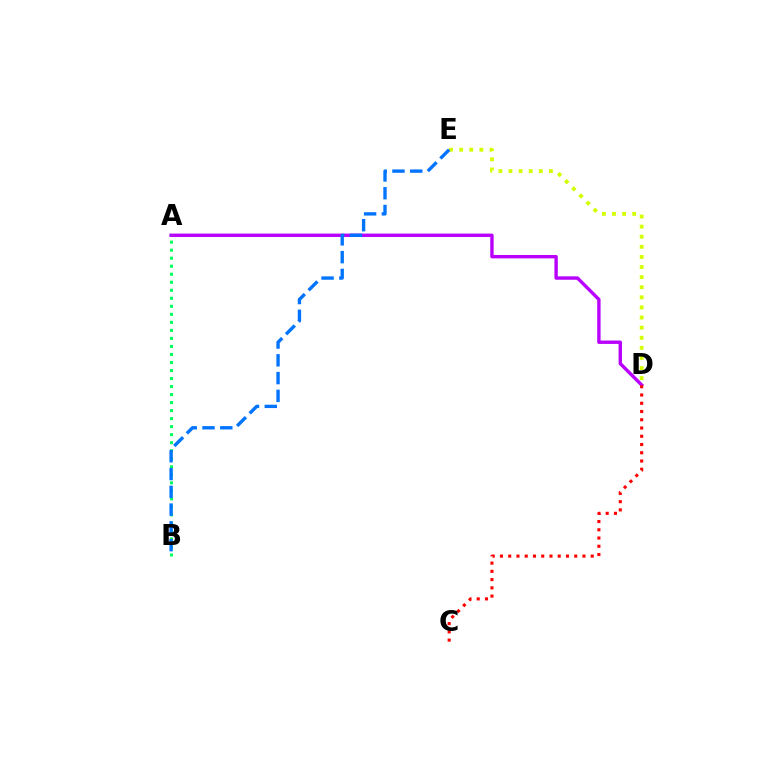{('A', 'D'): [{'color': '#b900ff', 'line_style': 'solid', 'thickness': 2.44}], ('A', 'B'): [{'color': '#00ff5c', 'line_style': 'dotted', 'thickness': 2.18}], ('D', 'E'): [{'color': '#d1ff00', 'line_style': 'dotted', 'thickness': 2.74}], ('B', 'E'): [{'color': '#0074ff', 'line_style': 'dashed', 'thickness': 2.42}], ('C', 'D'): [{'color': '#ff0000', 'line_style': 'dotted', 'thickness': 2.24}]}